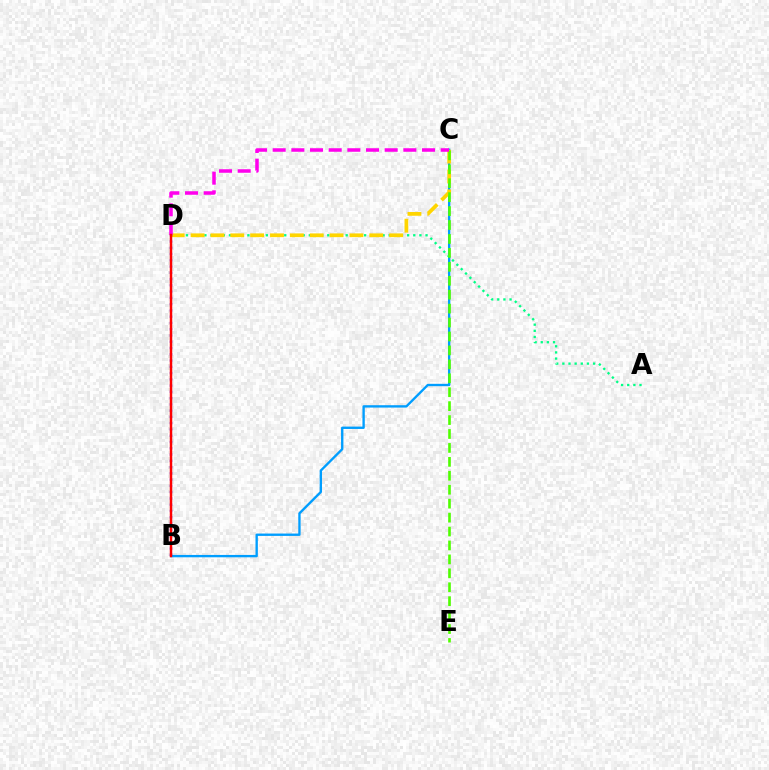{('B', 'C'): [{'color': '#009eff', 'line_style': 'solid', 'thickness': 1.7}], ('A', 'D'): [{'color': '#00ff86', 'line_style': 'dotted', 'thickness': 1.67}], ('C', 'D'): [{'color': '#ffd500', 'line_style': 'dashed', 'thickness': 2.7}, {'color': '#ff00ed', 'line_style': 'dashed', 'thickness': 2.54}], ('B', 'D'): [{'color': '#3700ff', 'line_style': 'dotted', 'thickness': 1.7}, {'color': '#ff0000', 'line_style': 'solid', 'thickness': 1.77}], ('C', 'E'): [{'color': '#4fff00', 'line_style': 'dashed', 'thickness': 1.89}]}